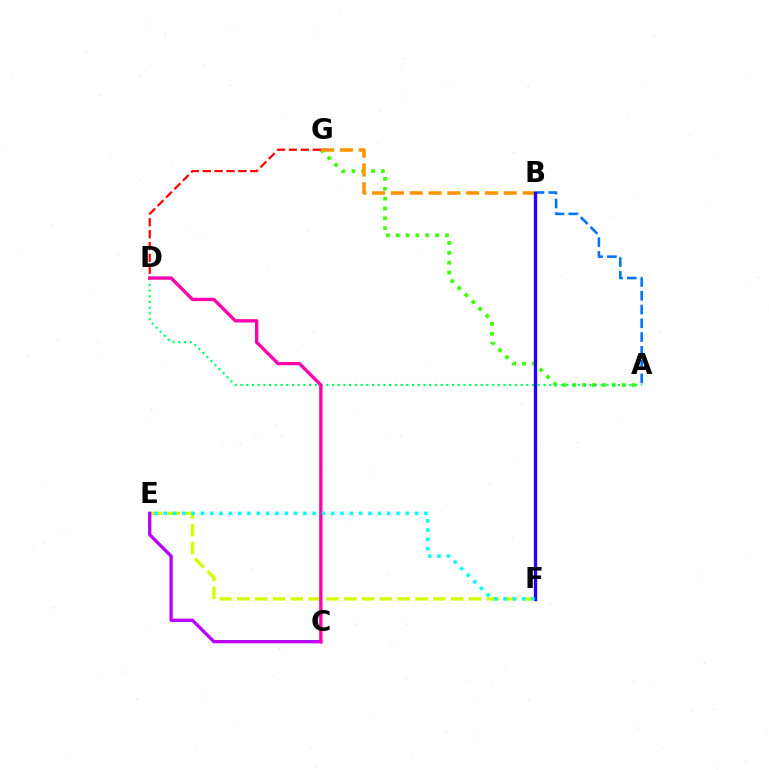{('E', 'F'): [{'color': '#d1ff00', 'line_style': 'dashed', 'thickness': 2.42}, {'color': '#00fff6', 'line_style': 'dotted', 'thickness': 2.53}], ('A', 'B'): [{'color': '#0074ff', 'line_style': 'dashed', 'thickness': 1.87}], ('A', 'G'): [{'color': '#3dff00', 'line_style': 'dotted', 'thickness': 2.68}], ('C', 'E'): [{'color': '#b900ff', 'line_style': 'solid', 'thickness': 2.39}], ('B', 'G'): [{'color': '#ff9400', 'line_style': 'dashed', 'thickness': 2.56}], ('A', 'D'): [{'color': '#00ff5c', 'line_style': 'dotted', 'thickness': 1.55}], ('C', 'D'): [{'color': '#ff00ac', 'line_style': 'solid', 'thickness': 2.4}], ('B', 'F'): [{'color': '#2500ff', 'line_style': 'solid', 'thickness': 2.39}], ('D', 'G'): [{'color': '#ff0000', 'line_style': 'dashed', 'thickness': 1.61}]}